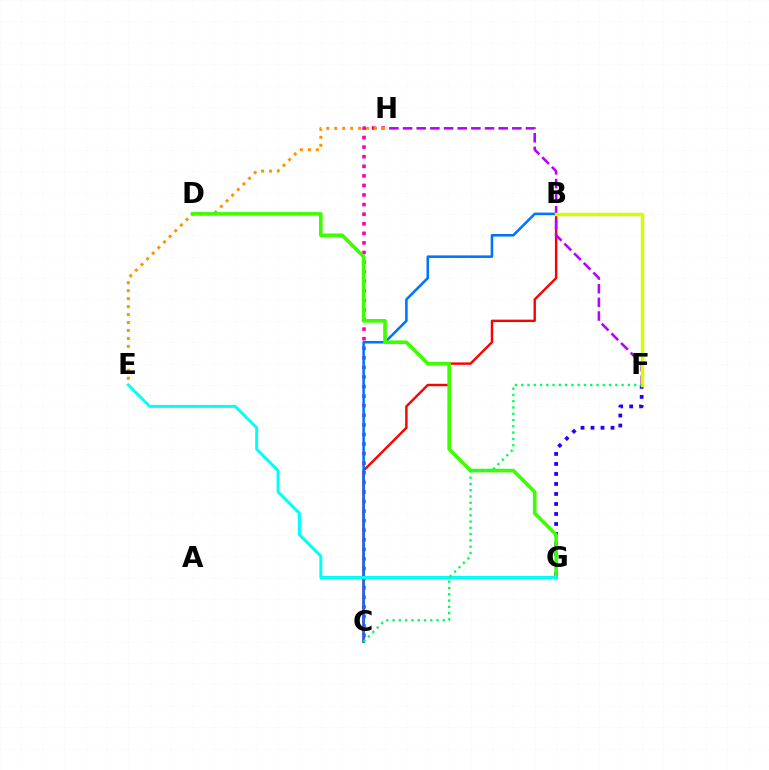{('B', 'C'): [{'color': '#ff0000', 'line_style': 'solid', 'thickness': 1.74}, {'color': '#0074ff', 'line_style': 'solid', 'thickness': 1.85}], ('C', 'H'): [{'color': '#ff00ac', 'line_style': 'dotted', 'thickness': 2.6}], ('F', 'H'): [{'color': '#b900ff', 'line_style': 'dashed', 'thickness': 1.86}], ('E', 'H'): [{'color': '#ff9400', 'line_style': 'dotted', 'thickness': 2.16}], ('F', 'G'): [{'color': '#2500ff', 'line_style': 'dotted', 'thickness': 2.72}], ('B', 'F'): [{'color': '#d1ff00', 'line_style': 'solid', 'thickness': 2.49}], ('D', 'G'): [{'color': '#3dff00', 'line_style': 'solid', 'thickness': 2.61}], ('E', 'G'): [{'color': '#00fff6', 'line_style': 'solid', 'thickness': 2.13}], ('C', 'F'): [{'color': '#00ff5c', 'line_style': 'dotted', 'thickness': 1.7}]}